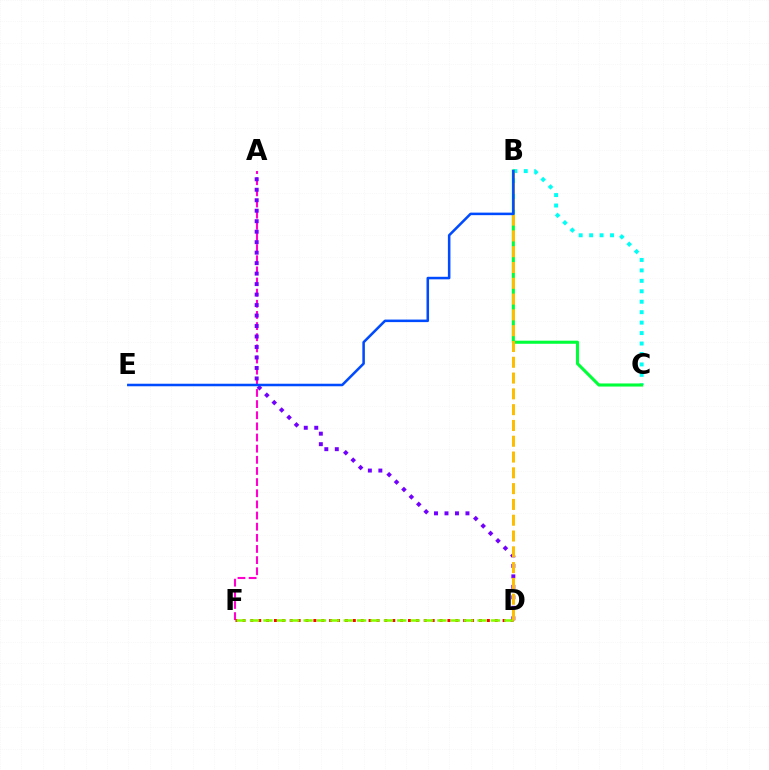{('A', 'F'): [{'color': '#ff00cf', 'line_style': 'dashed', 'thickness': 1.51}], ('B', 'C'): [{'color': '#00fff6', 'line_style': 'dotted', 'thickness': 2.84}, {'color': '#00ff39', 'line_style': 'solid', 'thickness': 2.23}], ('D', 'F'): [{'color': '#ff0000', 'line_style': 'dotted', 'thickness': 2.14}, {'color': '#84ff00', 'line_style': 'dashed', 'thickness': 1.82}], ('A', 'D'): [{'color': '#7200ff', 'line_style': 'dotted', 'thickness': 2.85}], ('B', 'D'): [{'color': '#ffbd00', 'line_style': 'dashed', 'thickness': 2.15}], ('B', 'E'): [{'color': '#004bff', 'line_style': 'solid', 'thickness': 1.83}]}